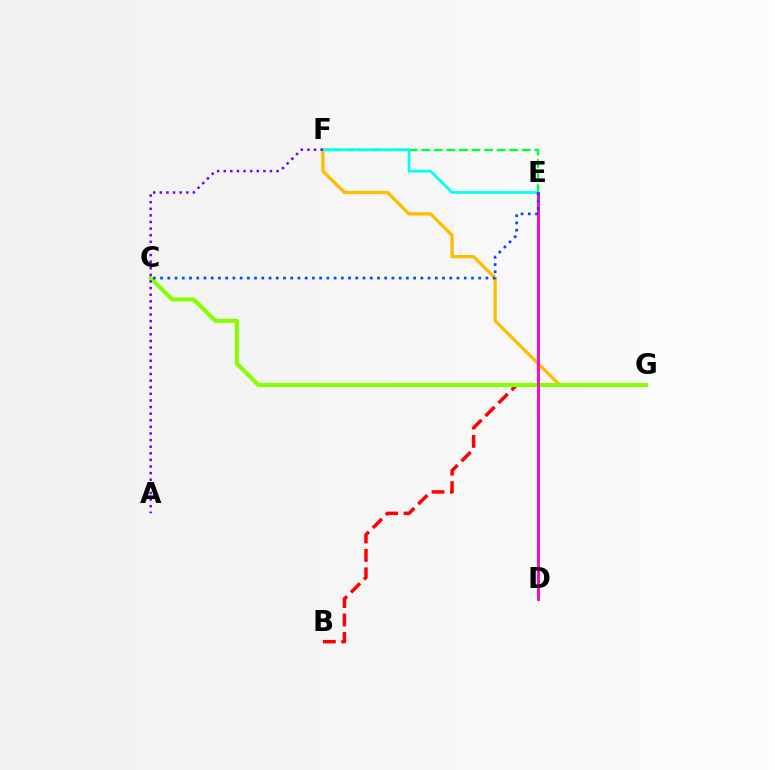{('B', 'G'): [{'color': '#ff0000', 'line_style': 'dashed', 'thickness': 2.5}], ('E', 'F'): [{'color': '#00ff39', 'line_style': 'dashed', 'thickness': 1.71}, {'color': '#00fff6', 'line_style': 'solid', 'thickness': 1.97}], ('F', 'G'): [{'color': '#ffbd00', 'line_style': 'solid', 'thickness': 2.38}], ('C', 'G'): [{'color': '#84ff00', 'line_style': 'solid', 'thickness': 2.96}], ('D', 'E'): [{'color': '#ff00cf', 'line_style': 'solid', 'thickness': 2.08}], ('C', 'E'): [{'color': '#004bff', 'line_style': 'dotted', 'thickness': 1.96}], ('A', 'F'): [{'color': '#7200ff', 'line_style': 'dotted', 'thickness': 1.8}]}